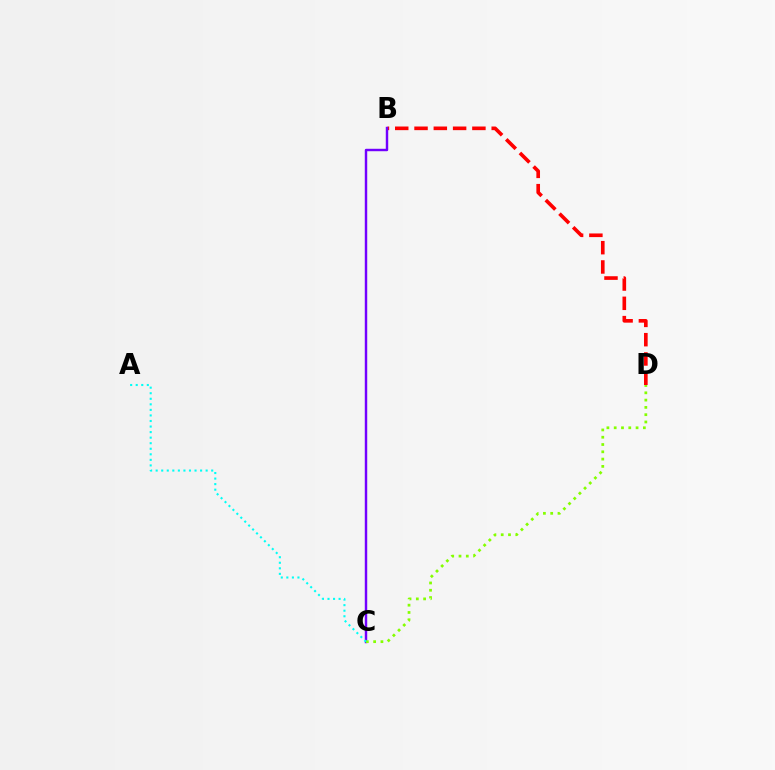{('B', 'D'): [{'color': '#ff0000', 'line_style': 'dashed', 'thickness': 2.62}], ('B', 'C'): [{'color': '#7200ff', 'line_style': 'solid', 'thickness': 1.76}], ('C', 'D'): [{'color': '#84ff00', 'line_style': 'dotted', 'thickness': 1.98}], ('A', 'C'): [{'color': '#00fff6', 'line_style': 'dotted', 'thickness': 1.51}]}